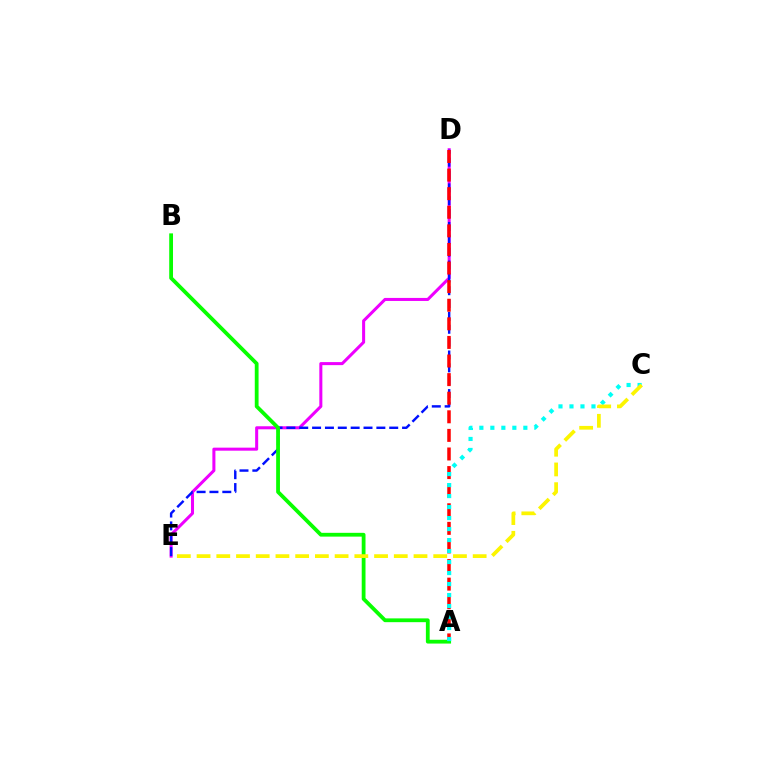{('D', 'E'): [{'color': '#ee00ff', 'line_style': 'solid', 'thickness': 2.19}, {'color': '#0010ff', 'line_style': 'dashed', 'thickness': 1.75}], ('A', 'D'): [{'color': '#ff0000', 'line_style': 'dashed', 'thickness': 2.53}], ('A', 'B'): [{'color': '#08ff00', 'line_style': 'solid', 'thickness': 2.73}], ('A', 'C'): [{'color': '#00fff6', 'line_style': 'dotted', 'thickness': 2.99}], ('C', 'E'): [{'color': '#fcf500', 'line_style': 'dashed', 'thickness': 2.68}]}